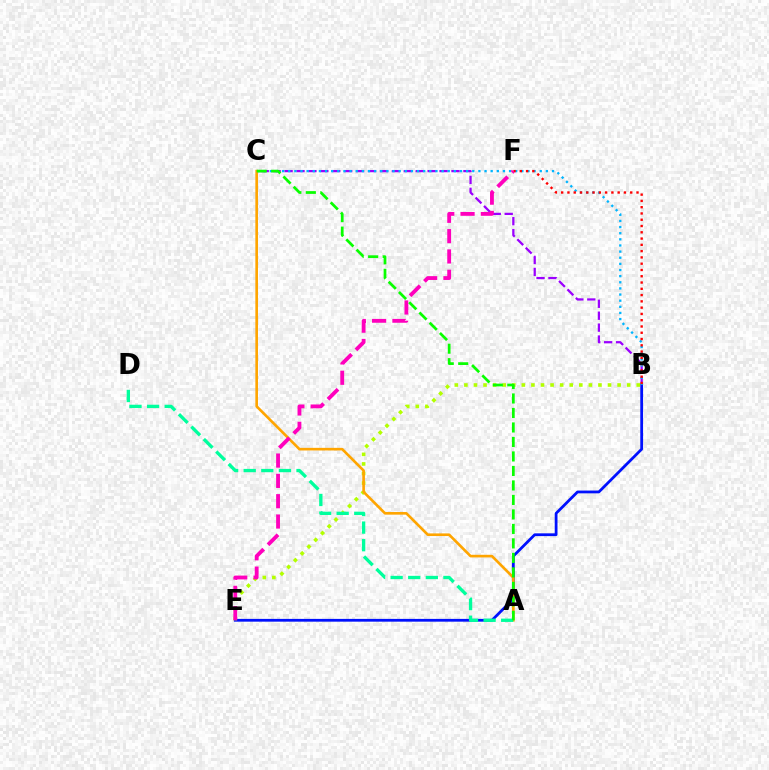{('B', 'C'): [{'color': '#9b00ff', 'line_style': 'dashed', 'thickness': 1.62}, {'color': '#00b5ff', 'line_style': 'dotted', 'thickness': 1.67}], ('B', 'E'): [{'color': '#0010ff', 'line_style': 'solid', 'thickness': 2.0}, {'color': '#b3ff00', 'line_style': 'dotted', 'thickness': 2.6}], ('B', 'F'): [{'color': '#ff0000', 'line_style': 'dotted', 'thickness': 1.71}], ('A', 'C'): [{'color': '#ffa500', 'line_style': 'solid', 'thickness': 1.9}, {'color': '#08ff00', 'line_style': 'dashed', 'thickness': 1.97}], ('A', 'D'): [{'color': '#00ff9d', 'line_style': 'dashed', 'thickness': 2.39}], ('E', 'F'): [{'color': '#ff00bd', 'line_style': 'dashed', 'thickness': 2.76}]}